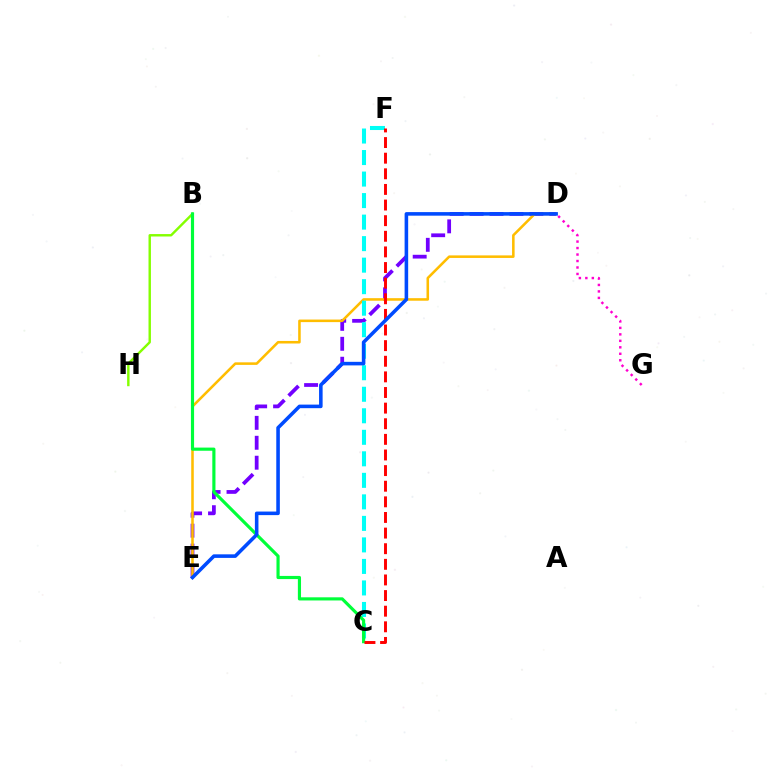{('D', 'E'): [{'color': '#7200ff', 'line_style': 'dashed', 'thickness': 2.71}, {'color': '#ffbd00', 'line_style': 'solid', 'thickness': 1.84}, {'color': '#004bff', 'line_style': 'solid', 'thickness': 2.57}], ('C', 'F'): [{'color': '#00fff6', 'line_style': 'dashed', 'thickness': 2.92}, {'color': '#ff0000', 'line_style': 'dashed', 'thickness': 2.12}], ('D', 'G'): [{'color': '#ff00cf', 'line_style': 'dotted', 'thickness': 1.76}], ('B', 'H'): [{'color': '#84ff00', 'line_style': 'solid', 'thickness': 1.74}], ('B', 'C'): [{'color': '#00ff39', 'line_style': 'solid', 'thickness': 2.27}]}